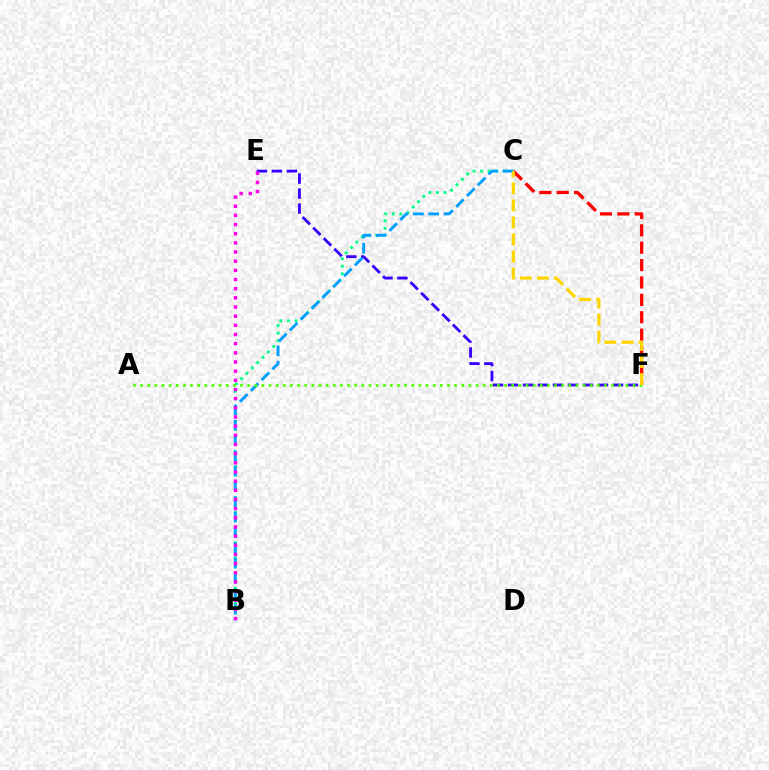{('E', 'F'): [{'color': '#3700ff', 'line_style': 'dashed', 'thickness': 2.04}], ('B', 'C'): [{'color': '#00ff86', 'line_style': 'dotted', 'thickness': 2.06}, {'color': '#009eff', 'line_style': 'dashed', 'thickness': 2.08}], ('C', 'F'): [{'color': '#ff0000', 'line_style': 'dashed', 'thickness': 2.36}, {'color': '#ffd500', 'line_style': 'dashed', 'thickness': 2.31}], ('B', 'E'): [{'color': '#ff00ed', 'line_style': 'dotted', 'thickness': 2.49}], ('A', 'F'): [{'color': '#4fff00', 'line_style': 'dotted', 'thickness': 1.94}]}